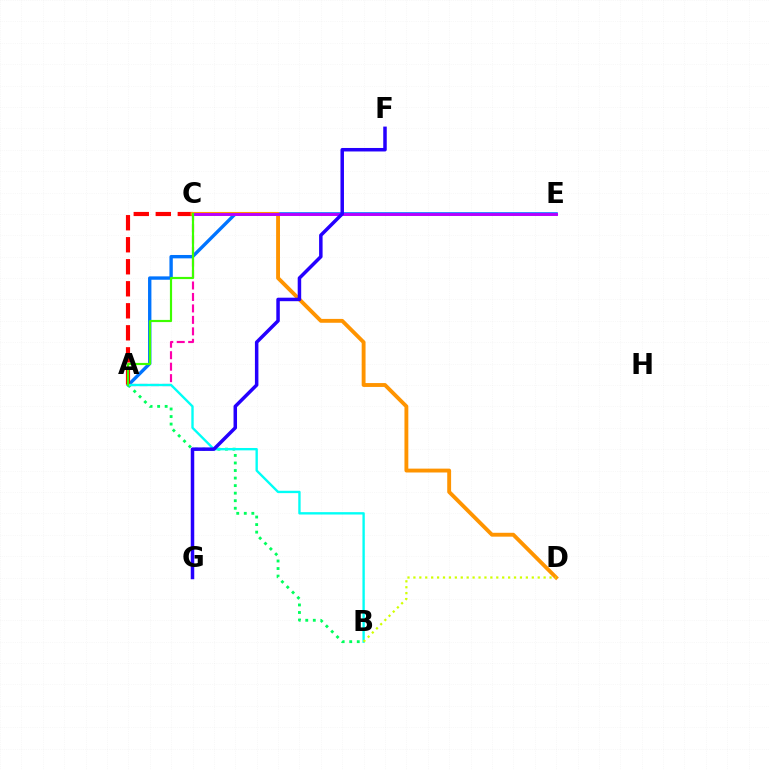{('A', 'E'): [{'color': '#0074ff', 'line_style': 'solid', 'thickness': 2.43}], ('A', 'B'): [{'color': '#00ff5c', 'line_style': 'dotted', 'thickness': 2.05}, {'color': '#00fff6', 'line_style': 'solid', 'thickness': 1.7}], ('A', 'C'): [{'color': '#ff00ac', 'line_style': 'dashed', 'thickness': 1.56}, {'color': '#ff0000', 'line_style': 'dashed', 'thickness': 2.99}, {'color': '#3dff00', 'line_style': 'solid', 'thickness': 1.57}], ('C', 'D'): [{'color': '#ff9400', 'line_style': 'solid', 'thickness': 2.79}], ('C', 'E'): [{'color': '#b900ff', 'line_style': 'solid', 'thickness': 2.1}], ('B', 'D'): [{'color': '#d1ff00', 'line_style': 'dotted', 'thickness': 1.61}], ('F', 'G'): [{'color': '#2500ff', 'line_style': 'solid', 'thickness': 2.52}]}